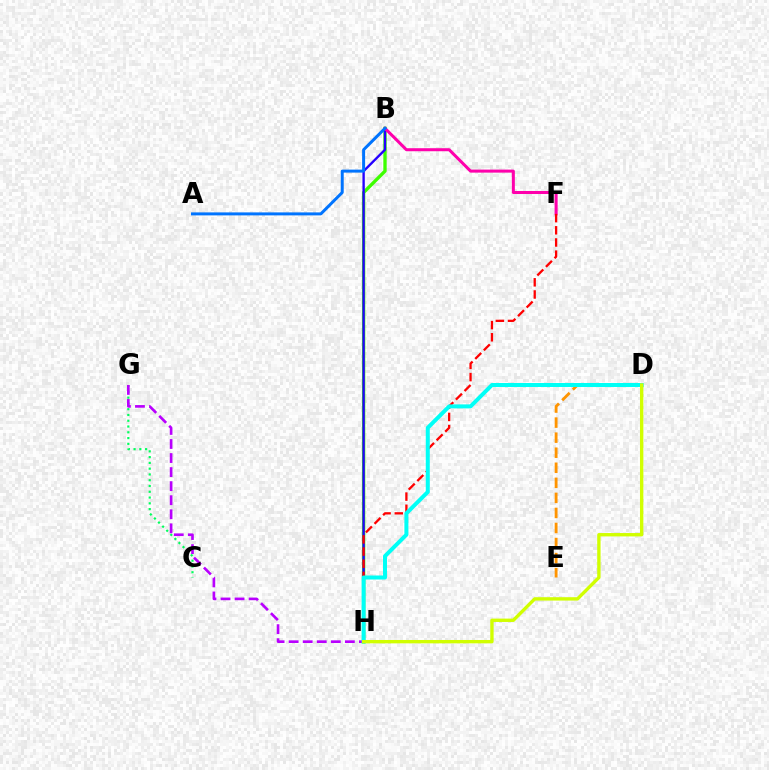{('B', 'H'): [{'color': '#3dff00', 'line_style': 'solid', 'thickness': 2.4}, {'color': '#2500ff', 'line_style': 'solid', 'thickness': 1.7}], ('B', 'F'): [{'color': '#ff00ac', 'line_style': 'solid', 'thickness': 2.18}], ('C', 'G'): [{'color': '#00ff5c', 'line_style': 'dotted', 'thickness': 1.57}], ('F', 'H'): [{'color': '#ff0000', 'line_style': 'dashed', 'thickness': 1.65}], ('A', 'B'): [{'color': '#0074ff', 'line_style': 'solid', 'thickness': 2.15}], ('G', 'H'): [{'color': '#b900ff', 'line_style': 'dashed', 'thickness': 1.91}], ('D', 'E'): [{'color': '#ff9400', 'line_style': 'dashed', 'thickness': 2.05}], ('D', 'H'): [{'color': '#00fff6', 'line_style': 'solid', 'thickness': 2.88}, {'color': '#d1ff00', 'line_style': 'solid', 'thickness': 2.42}]}